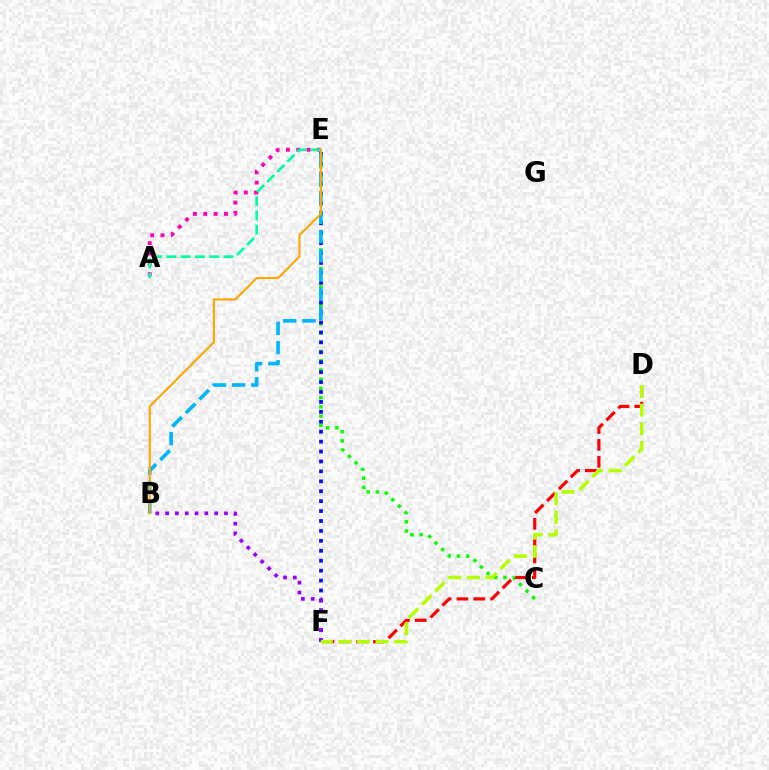{('A', 'E'): [{'color': '#ff00bd', 'line_style': 'dotted', 'thickness': 2.81}, {'color': '#00ff9d', 'line_style': 'dashed', 'thickness': 1.94}], ('C', 'E'): [{'color': '#08ff00', 'line_style': 'dotted', 'thickness': 2.51}], ('E', 'F'): [{'color': '#0010ff', 'line_style': 'dotted', 'thickness': 2.7}], ('B', 'E'): [{'color': '#00b5ff', 'line_style': 'dashed', 'thickness': 2.61}, {'color': '#ffa500', 'line_style': 'solid', 'thickness': 1.51}], ('D', 'F'): [{'color': '#ff0000', 'line_style': 'dashed', 'thickness': 2.29}, {'color': '#b3ff00', 'line_style': 'dashed', 'thickness': 2.53}], ('B', 'F'): [{'color': '#9b00ff', 'line_style': 'dotted', 'thickness': 2.67}]}